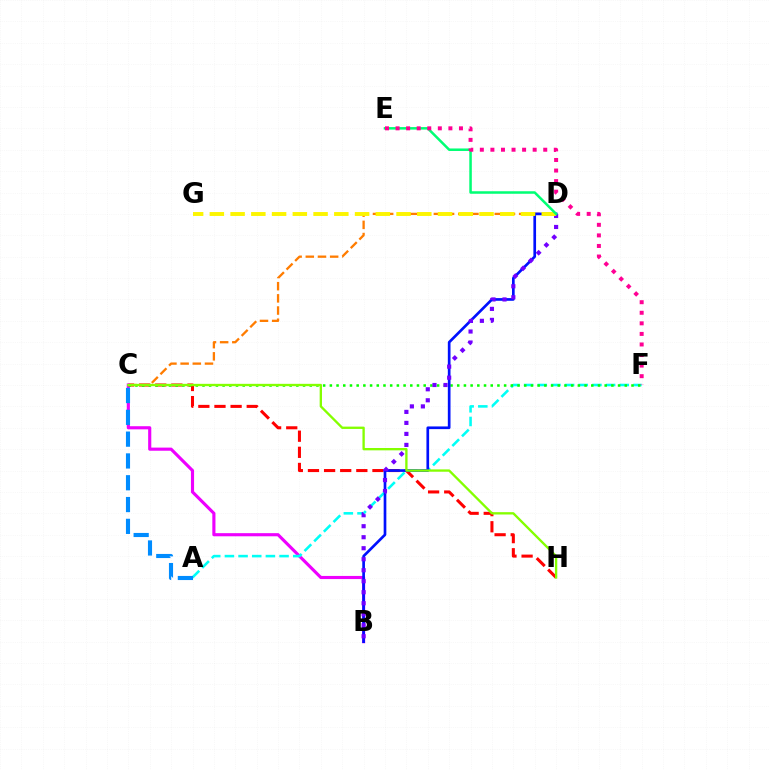{('C', 'H'): [{'color': '#ff0000', 'line_style': 'dashed', 'thickness': 2.19}, {'color': '#84ff00', 'line_style': 'solid', 'thickness': 1.68}], ('B', 'C'): [{'color': '#ee00ff', 'line_style': 'solid', 'thickness': 2.26}], ('A', 'F'): [{'color': '#00fff6', 'line_style': 'dashed', 'thickness': 1.86}], ('C', 'D'): [{'color': '#ff7c00', 'line_style': 'dashed', 'thickness': 1.65}], ('C', 'F'): [{'color': '#08ff00', 'line_style': 'dotted', 'thickness': 1.82}], ('B', 'D'): [{'color': '#0010ff', 'line_style': 'solid', 'thickness': 1.93}, {'color': '#7200ff', 'line_style': 'dotted', 'thickness': 2.99}], ('A', 'C'): [{'color': '#008cff', 'line_style': 'dashed', 'thickness': 2.96}], ('D', 'G'): [{'color': '#fcf500', 'line_style': 'dashed', 'thickness': 2.82}], ('D', 'E'): [{'color': '#00ff74', 'line_style': 'solid', 'thickness': 1.81}], ('E', 'F'): [{'color': '#ff0094', 'line_style': 'dotted', 'thickness': 2.87}]}